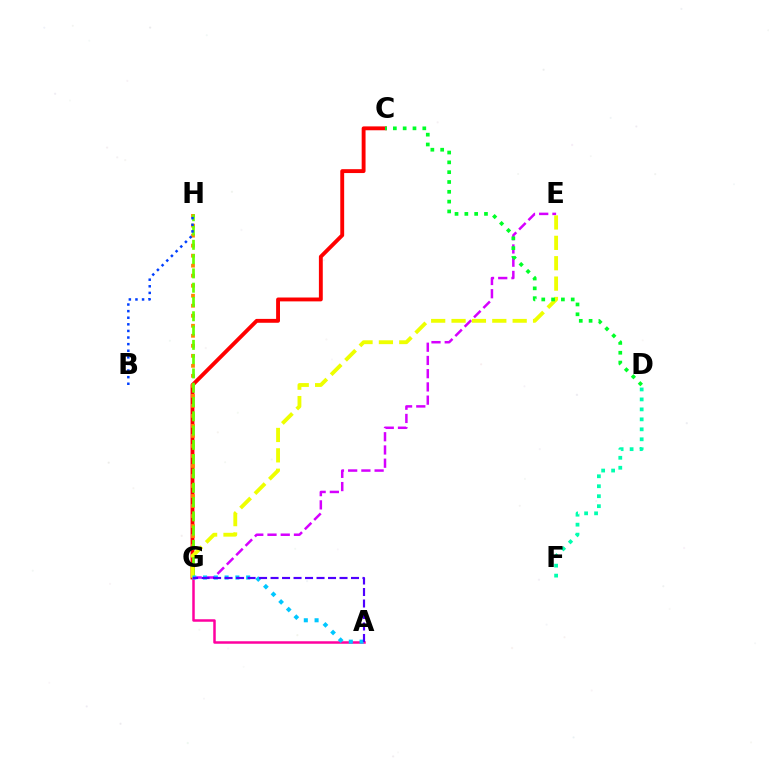{('C', 'G'): [{'color': '#ff0000', 'line_style': 'solid', 'thickness': 2.79}], ('G', 'H'): [{'color': '#ff8800', 'line_style': 'dotted', 'thickness': 2.72}, {'color': '#66ff00', 'line_style': 'dashed', 'thickness': 1.94}], ('E', 'G'): [{'color': '#d600ff', 'line_style': 'dashed', 'thickness': 1.8}, {'color': '#eeff00', 'line_style': 'dashed', 'thickness': 2.77}], ('B', 'H'): [{'color': '#003fff', 'line_style': 'dotted', 'thickness': 1.79}], ('C', 'D'): [{'color': '#00ff27', 'line_style': 'dotted', 'thickness': 2.67}], ('D', 'F'): [{'color': '#00ffaf', 'line_style': 'dotted', 'thickness': 2.71}], ('A', 'G'): [{'color': '#ff00a0', 'line_style': 'solid', 'thickness': 1.8}, {'color': '#00c7ff', 'line_style': 'dotted', 'thickness': 2.93}, {'color': '#4f00ff', 'line_style': 'dashed', 'thickness': 1.56}]}